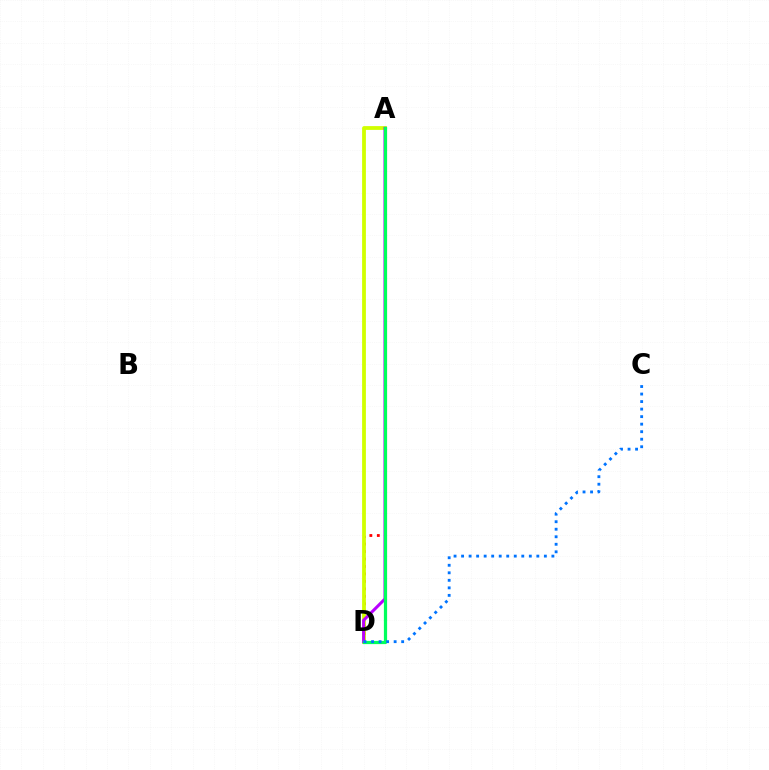{('A', 'D'): [{'color': '#ff0000', 'line_style': 'dotted', 'thickness': 2.03}, {'color': '#d1ff00', 'line_style': 'solid', 'thickness': 2.73}, {'color': '#b900ff', 'line_style': 'solid', 'thickness': 2.18}, {'color': '#00ff5c', 'line_style': 'solid', 'thickness': 2.31}], ('C', 'D'): [{'color': '#0074ff', 'line_style': 'dotted', 'thickness': 2.04}]}